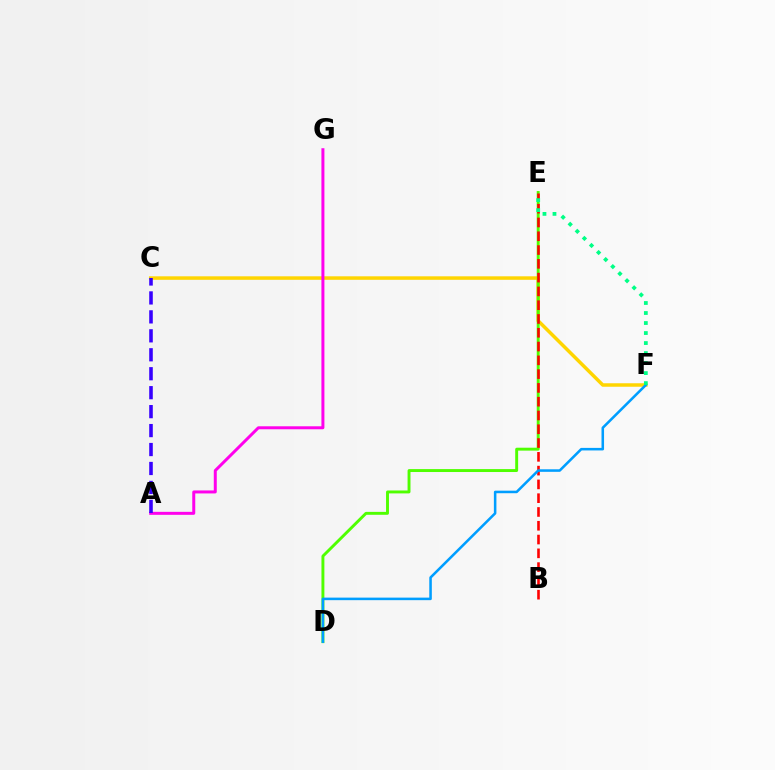{('C', 'F'): [{'color': '#ffd500', 'line_style': 'solid', 'thickness': 2.52}], ('A', 'G'): [{'color': '#ff00ed', 'line_style': 'solid', 'thickness': 2.15}], ('D', 'E'): [{'color': '#4fff00', 'line_style': 'solid', 'thickness': 2.1}], ('A', 'C'): [{'color': '#3700ff', 'line_style': 'dashed', 'thickness': 2.57}], ('B', 'E'): [{'color': '#ff0000', 'line_style': 'dashed', 'thickness': 1.87}], ('D', 'F'): [{'color': '#009eff', 'line_style': 'solid', 'thickness': 1.83}], ('E', 'F'): [{'color': '#00ff86', 'line_style': 'dotted', 'thickness': 2.72}]}